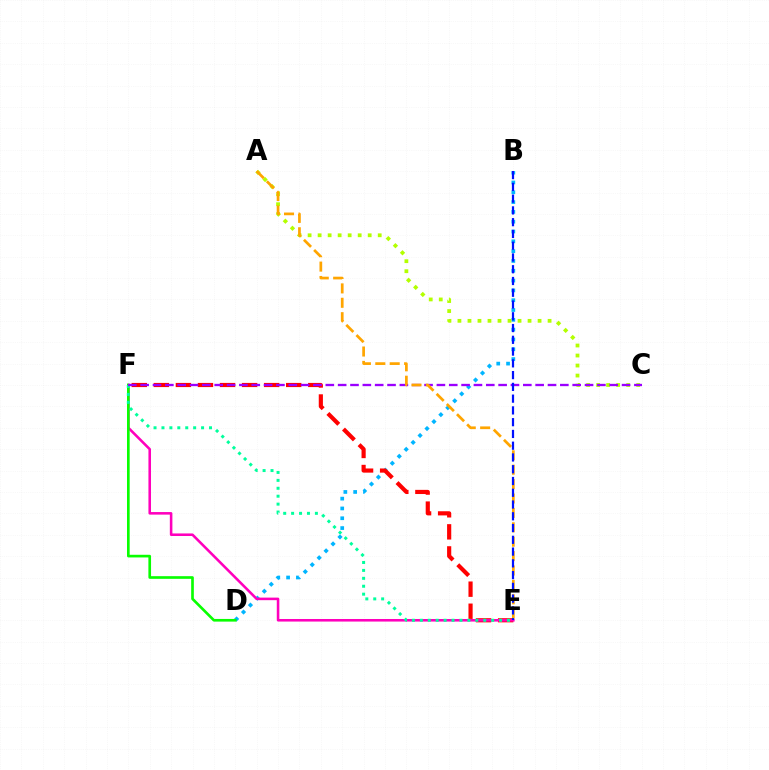{('B', 'D'): [{'color': '#00b5ff', 'line_style': 'dotted', 'thickness': 2.67}], ('E', 'F'): [{'color': '#ff0000', 'line_style': 'dashed', 'thickness': 3.0}, {'color': '#ff00bd', 'line_style': 'solid', 'thickness': 1.85}, {'color': '#00ff9d', 'line_style': 'dotted', 'thickness': 2.15}], ('D', 'F'): [{'color': '#08ff00', 'line_style': 'solid', 'thickness': 1.92}], ('A', 'C'): [{'color': '#b3ff00', 'line_style': 'dotted', 'thickness': 2.72}], ('C', 'F'): [{'color': '#9b00ff', 'line_style': 'dashed', 'thickness': 1.68}], ('A', 'E'): [{'color': '#ffa500', 'line_style': 'dashed', 'thickness': 1.96}], ('B', 'E'): [{'color': '#0010ff', 'line_style': 'dashed', 'thickness': 1.6}]}